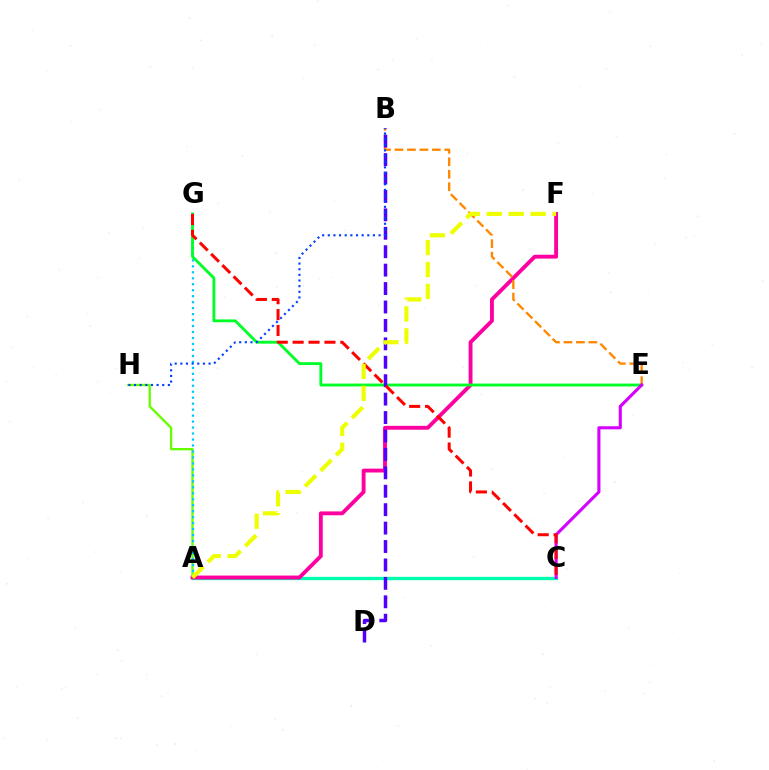{('A', 'H'): [{'color': '#66ff00', 'line_style': 'solid', 'thickness': 1.69}], ('A', 'C'): [{'color': '#00ffaf', 'line_style': 'solid', 'thickness': 2.41}], ('A', 'G'): [{'color': '#00c7ff', 'line_style': 'dotted', 'thickness': 1.62}], ('A', 'F'): [{'color': '#ff00a0', 'line_style': 'solid', 'thickness': 2.78}, {'color': '#eeff00', 'line_style': 'dashed', 'thickness': 2.98}], ('E', 'G'): [{'color': '#00ff27', 'line_style': 'solid', 'thickness': 2.06}], ('B', 'E'): [{'color': '#ff8800', 'line_style': 'dashed', 'thickness': 1.69}], ('B', 'D'): [{'color': '#4f00ff', 'line_style': 'dashed', 'thickness': 2.5}], ('B', 'H'): [{'color': '#003fff', 'line_style': 'dotted', 'thickness': 1.53}], ('C', 'E'): [{'color': '#d600ff', 'line_style': 'solid', 'thickness': 2.22}], ('C', 'G'): [{'color': '#ff0000', 'line_style': 'dashed', 'thickness': 2.16}]}